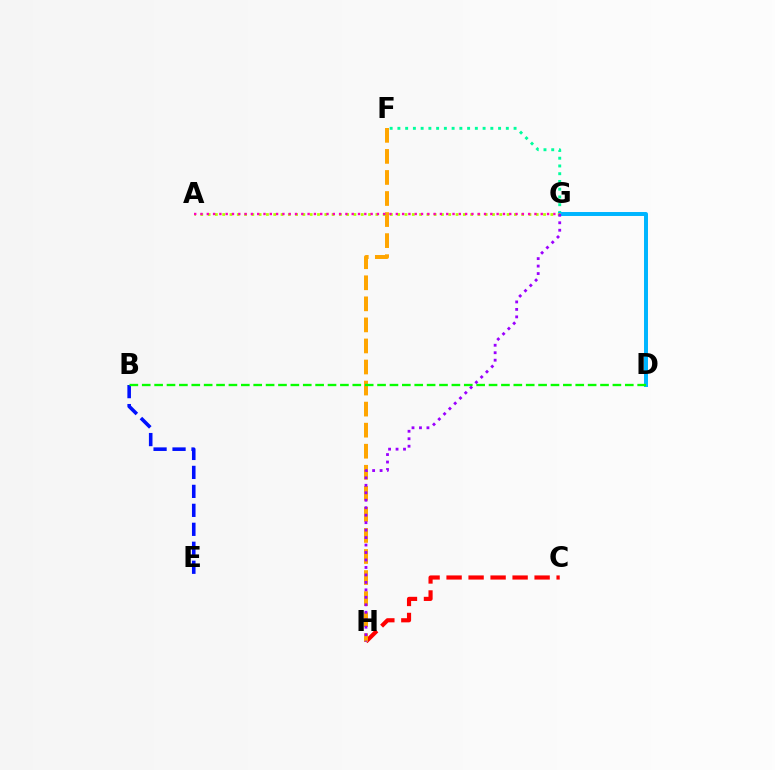{('B', 'E'): [{'color': '#0010ff', 'line_style': 'dashed', 'thickness': 2.58}], ('F', 'G'): [{'color': '#00ff9d', 'line_style': 'dotted', 'thickness': 2.1}], ('C', 'H'): [{'color': '#ff0000', 'line_style': 'dashed', 'thickness': 2.99}], ('F', 'H'): [{'color': '#ffa500', 'line_style': 'dashed', 'thickness': 2.86}], ('D', 'G'): [{'color': '#00b5ff', 'line_style': 'solid', 'thickness': 2.86}], ('B', 'D'): [{'color': '#08ff00', 'line_style': 'dashed', 'thickness': 1.68}], ('A', 'G'): [{'color': '#b3ff00', 'line_style': 'dotted', 'thickness': 1.98}, {'color': '#ff00bd', 'line_style': 'dotted', 'thickness': 1.71}], ('G', 'H'): [{'color': '#9b00ff', 'line_style': 'dotted', 'thickness': 2.03}]}